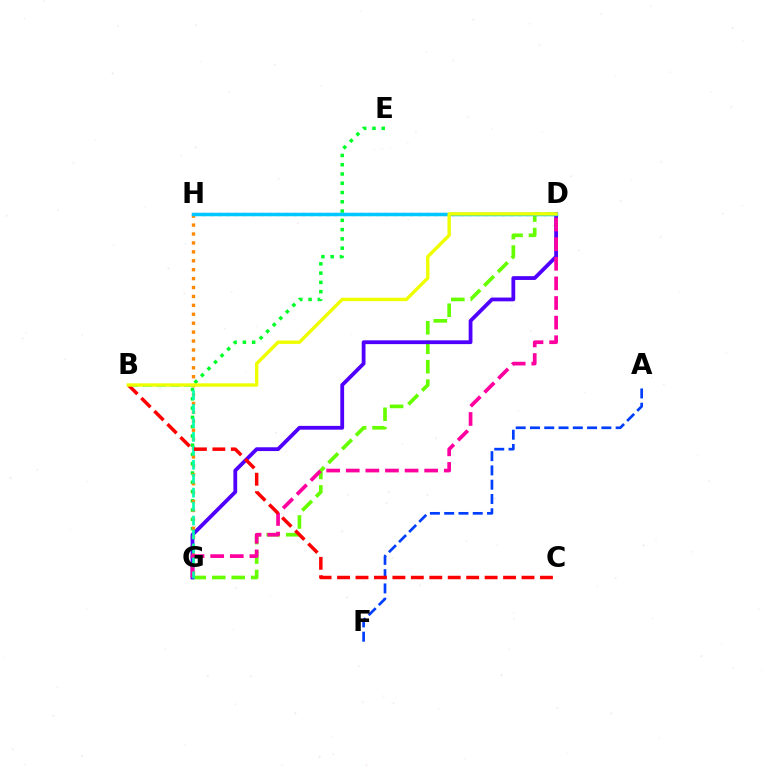{('D', 'H'): [{'color': '#d600ff', 'line_style': 'dotted', 'thickness': 2.26}, {'color': '#00c7ff', 'line_style': 'solid', 'thickness': 2.52}], ('E', 'G'): [{'color': '#00ff27', 'line_style': 'dotted', 'thickness': 2.52}], ('D', 'G'): [{'color': '#66ff00', 'line_style': 'dashed', 'thickness': 2.64}, {'color': '#4f00ff', 'line_style': 'solid', 'thickness': 2.73}, {'color': '#ff00a0', 'line_style': 'dashed', 'thickness': 2.66}], ('G', 'H'): [{'color': '#ff8800', 'line_style': 'dotted', 'thickness': 2.42}], ('A', 'F'): [{'color': '#003fff', 'line_style': 'dashed', 'thickness': 1.94}], ('B', 'G'): [{'color': '#00ffaf', 'line_style': 'dashed', 'thickness': 1.89}], ('B', 'C'): [{'color': '#ff0000', 'line_style': 'dashed', 'thickness': 2.51}], ('B', 'D'): [{'color': '#eeff00', 'line_style': 'solid', 'thickness': 2.44}]}